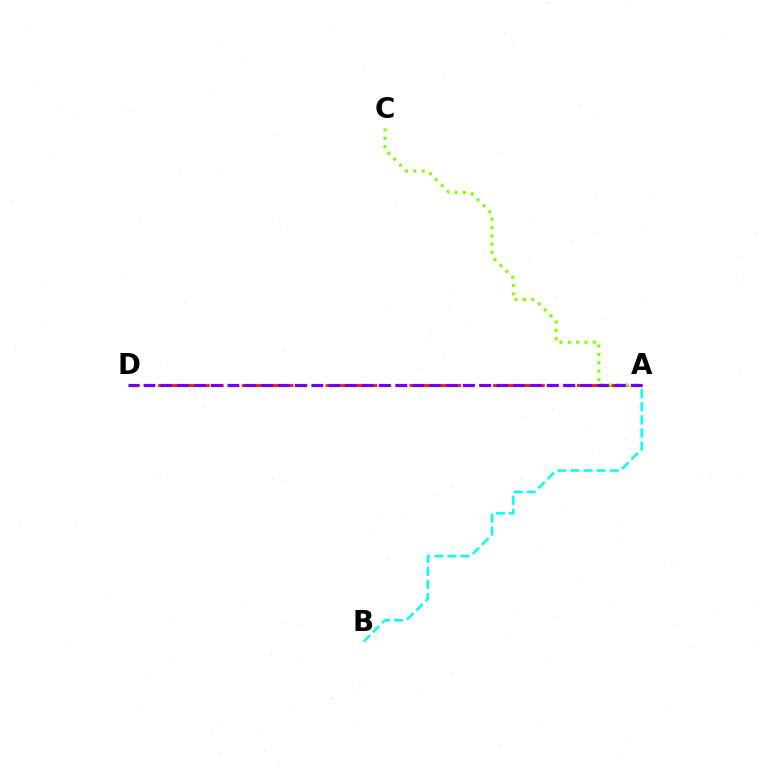{('A', 'B'): [{'color': '#00fff6', 'line_style': 'dashed', 'thickness': 1.78}], ('A', 'D'): [{'color': '#ff0000', 'line_style': 'dashed', 'thickness': 1.9}, {'color': '#7200ff', 'line_style': 'dashed', 'thickness': 2.28}], ('A', 'C'): [{'color': '#84ff00', 'line_style': 'dotted', 'thickness': 2.27}]}